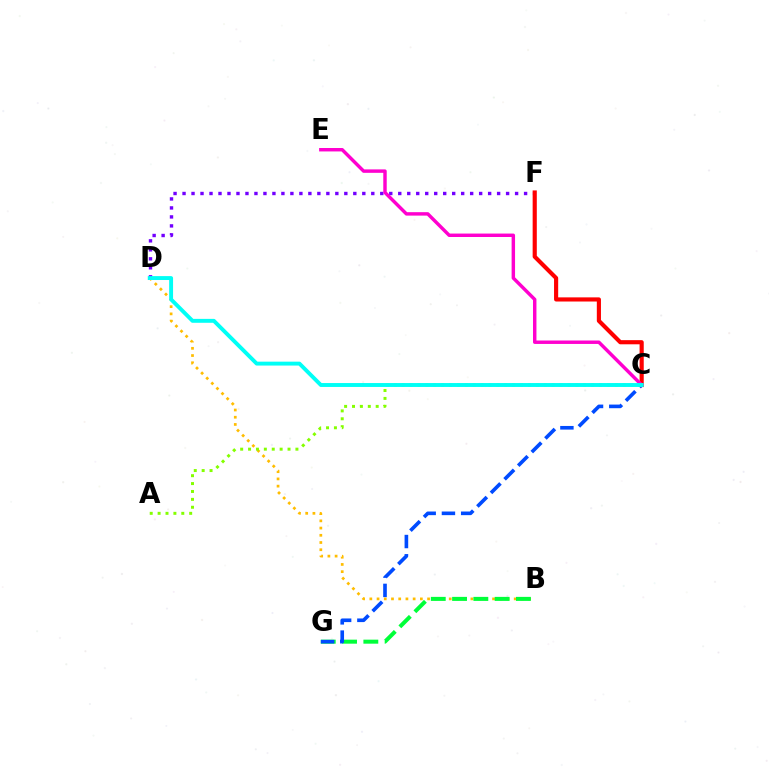{('B', 'D'): [{'color': '#ffbd00', 'line_style': 'dotted', 'thickness': 1.96}], ('D', 'F'): [{'color': '#7200ff', 'line_style': 'dotted', 'thickness': 2.44}], ('B', 'G'): [{'color': '#00ff39', 'line_style': 'dashed', 'thickness': 2.89}], ('C', 'G'): [{'color': '#004bff', 'line_style': 'dashed', 'thickness': 2.61}], ('C', 'F'): [{'color': '#ff0000', 'line_style': 'solid', 'thickness': 2.99}], ('C', 'E'): [{'color': '#ff00cf', 'line_style': 'solid', 'thickness': 2.47}], ('A', 'C'): [{'color': '#84ff00', 'line_style': 'dotted', 'thickness': 2.14}], ('C', 'D'): [{'color': '#00fff6', 'line_style': 'solid', 'thickness': 2.81}]}